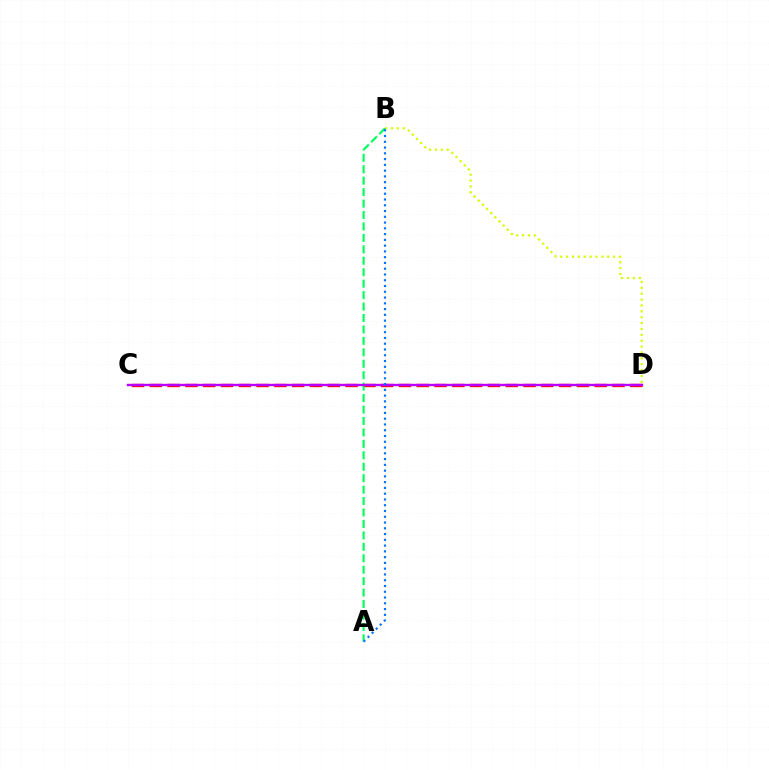{('B', 'D'): [{'color': '#d1ff00', 'line_style': 'dotted', 'thickness': 1.6}], ('C', 'D'): [{'color': '#ff0000', 'line_style': 'dashed', 'thickness': 2.42}, {'color': '#b900ff', 'line_style': 'solid', 'thickness': 1.71}], ('A', 'B'): [{'color': '#00ff5c', 'line_style': 'dashed', 'thickness': 1.55}, {'color': '#0074ff', 'line_style': 'dotted', 'thickness': 1.57}]}